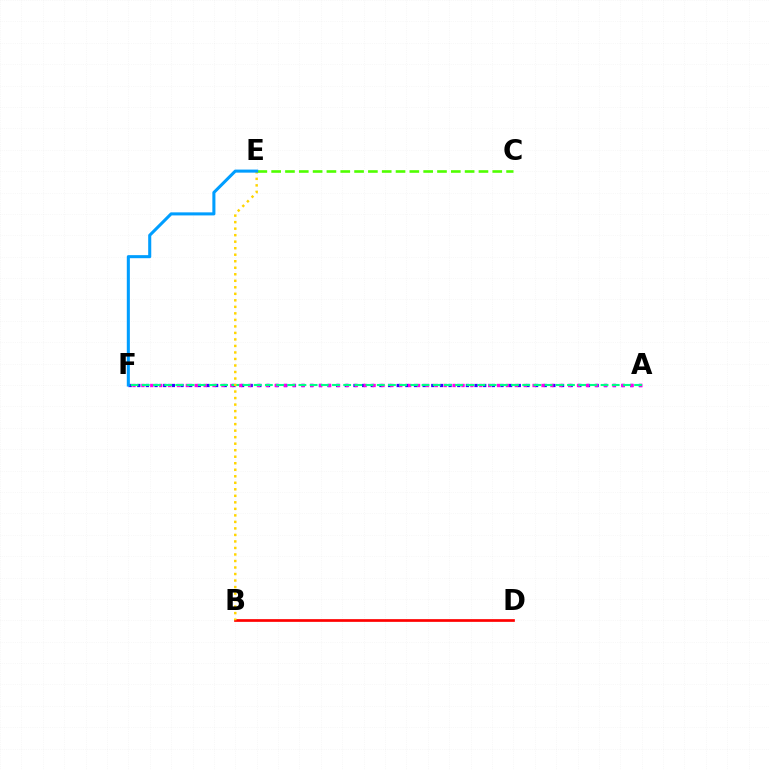{('A', 'F'): [{'color': '#3700ff', 'line_style': 'dotted', 'thickness': 2.35}, {'color': '#ff00ed', 'line_style': 'dotted', 'thickness': 2.42}, {'color': '#00ff86', 'line_style': 'dashed', 'thickness': 1.52}], ('B', 'D'): [{'color': '#ff0000', 'line_style': 'solid', 'thickness': 1.94}], ('B', 'E'): [{'color': '#ffd500', 'line_style': 'dotted', 'thickness': 1.77}], ('C', 'E'): [{'color': '#4fff00', 'line_style': 'dashed', 'thickness': 1.88}], ('E', 'F'): [{'color': '#009eff', 'line_style': 'solid', 'thickness': 2.2}]}